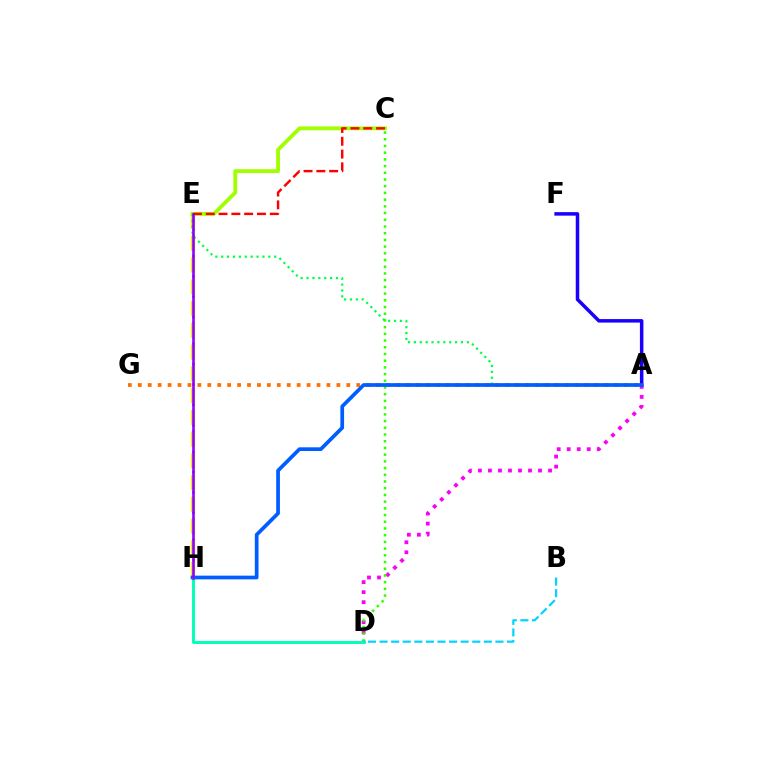{('E', 'H'): [{'color': '#ff0088', 'line_style': 'dotted', 'thickness': 1.83}, {'color': '#ffe600', 'line_style': 'dashed', 'thickness': 2.95}, {'color': '#8a00ff', 'line_style': 'solid', 'thickness': 1.85}], ('C', 'E'): [{'color': '#a2ff00', 'line_style': 'solid', 'thickness': 2.76}, {'color': '#ff0000', 'line_style': 'dashed', 'thickness': 1.74}], ('A', 'D'): [{'color': '#fa00f9', 'line_style': 'dotted', 'thickness': 2.72}], ('C', 'D'): [{'color': '#31ff00', 'line_style': 'dotted', 'thickness': 1.82}], ('A', 'G'): [{'color': '#ff7000', 'line_style': 'dotted', 'thickness': 2.7}], ('A', 'E'): [{'color': '#00ff45', 'line_style': 'dotted', 'thickness': 1.6}], ('A', 'F'): [{'color': '#1900ff', 'line_style': 'solid', 'thickness': 2.52}], ('A', 'H'): [{'color': '#005dff', 'line_style': 'solid', 'thickness': 2.67}], ('D', 'H'): [{'color': '#00ffbb', 'line_style': 'solid', 'thickness': 2.12}], ('B', 'D'): [{'color': '#00d3ff', 'line_style': 'dashed', 'thickness': 1.57}]}